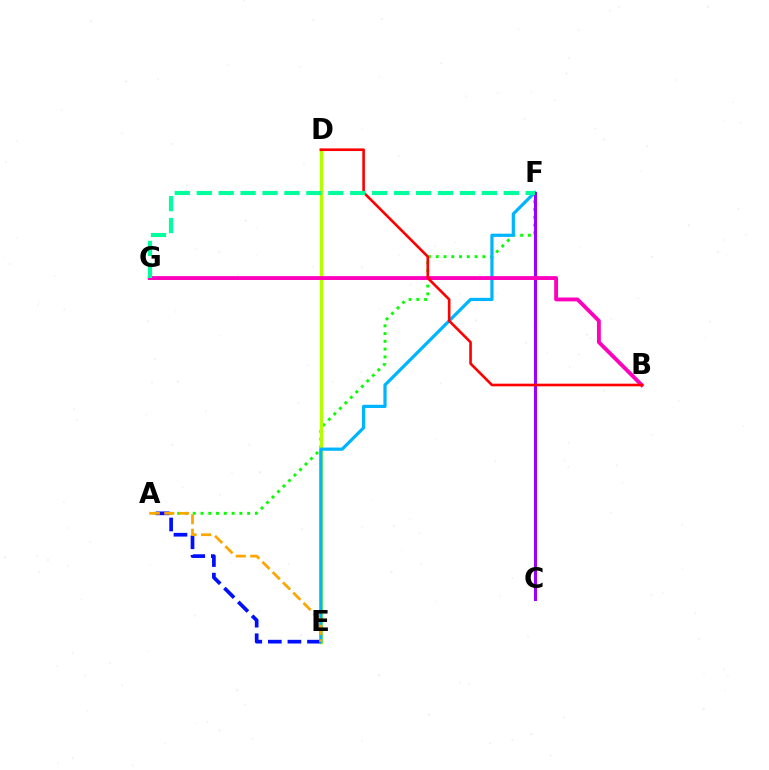{('A', 'F'): [{'color': '#08ff00', 'line_style': 'dotted', 'thickness': 2.11}], ('D', 'E'): [{'color': '#b3ff00', 'line_style': 'solid', 'thickness': 2.44}], ('A', 'E'): [{'color': '#0010ff', 'line_style': 'dashed', 'thickness': 2.66}, {'color': '#ffa500', 'line_style': 'dashed', 'thickness': 1.97}], ('E', 'F'): [{'color': '#00b5ff', 'line_style': 'solid', 'thickness': 2.32}], ('C', 'F'): [{'color': '#9b00ff', 'line_style': 'solid', 'thickness': 2.2}], ('B', 'G'): [{'color': '#ff00bd', 'line_style': 'solid', 'thickness': 2.77}], ('B', 'D'): [{'color': '#ff0000', 'line_style': 'solid', 'thickness': 1.89}], ('F', 'G'): [{'color': '#00ff9d', 'line_style': 'dashed', 'thickness': 2.98}]}